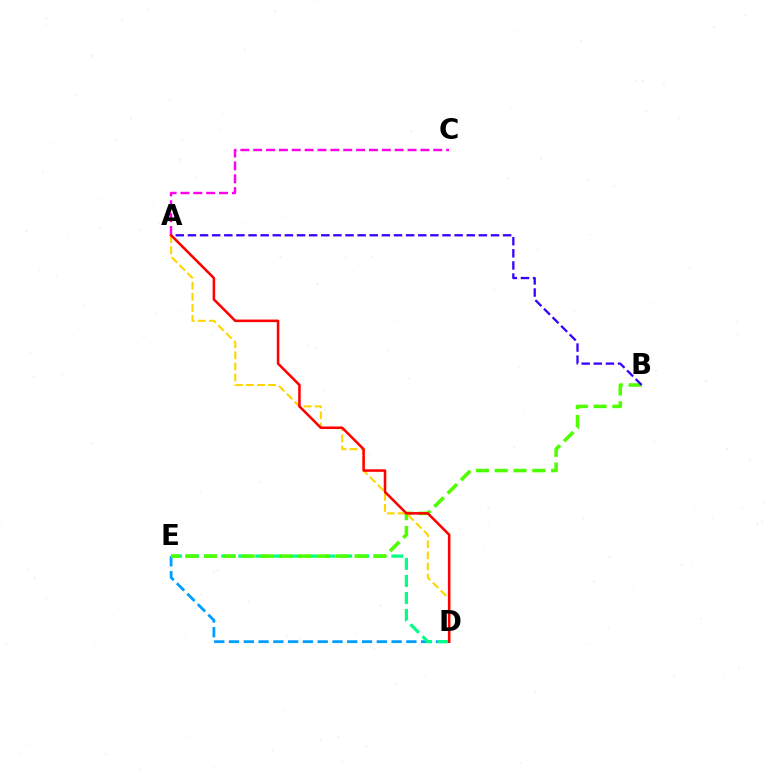{('D', 'E'): [{'color': '#009eff', 'line_style': 'dashed', 'thickness': 2.01}, {'color': '#00ff86', 'line_style': 'dashed', 'thickness': 2.31}], ('B', 'E'): [{'color': '#4fff00', 'line_style': 'dashed', 'thickness': 2.56}], ('A', 'D'): [{'color': '#ffd500', 'line_style': 'dashed', 'thickness': 1.51}, {'color': '#ff0000', 'line_style': 'solid', 'thickness': 1.83}], ('A', 'C'): [{'color': '#ff00ed', 'line_style': 'dashed', 'thickness': 1.75}], ('A', 'B'): [{'color': '#3700ff', 'line_style': 'dashed', 'thickness': 1.65}]}